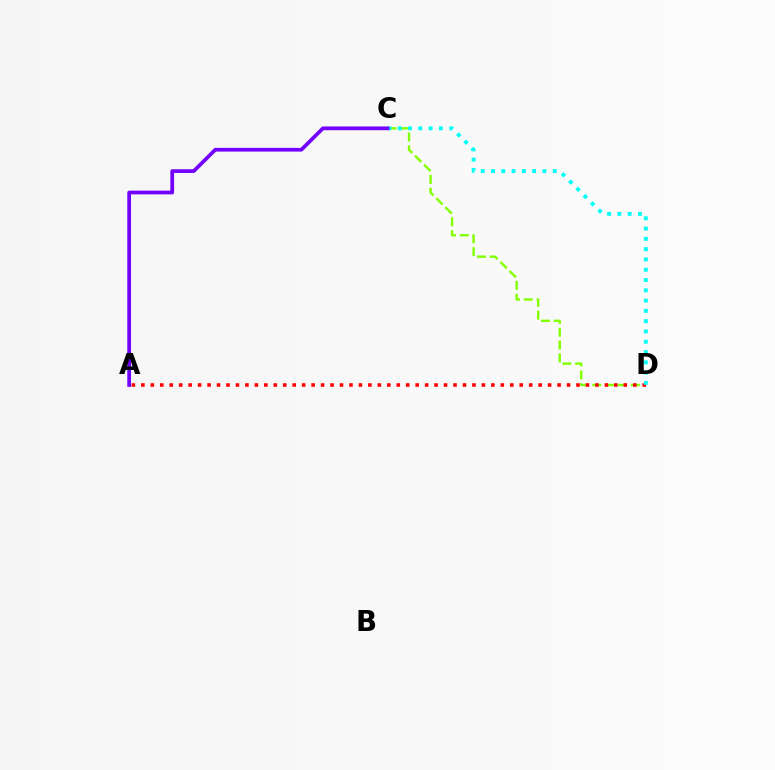{('C', 'D'): [{'color': '#84ff00', 'line_style': 'dashed', 'thickness': 1.74}, {'color': '#00fff6', 'line_style': 'dotted', 'thickness': 2.8}], ('A', 'D'): [{'color': '#ff0000', 'line_style': 'dotted', 'thickness': 2.57}], ('A', 'C'): [{'color': '#7200ff', 'line_style': 'solid', 'thickness': 2.68}]}